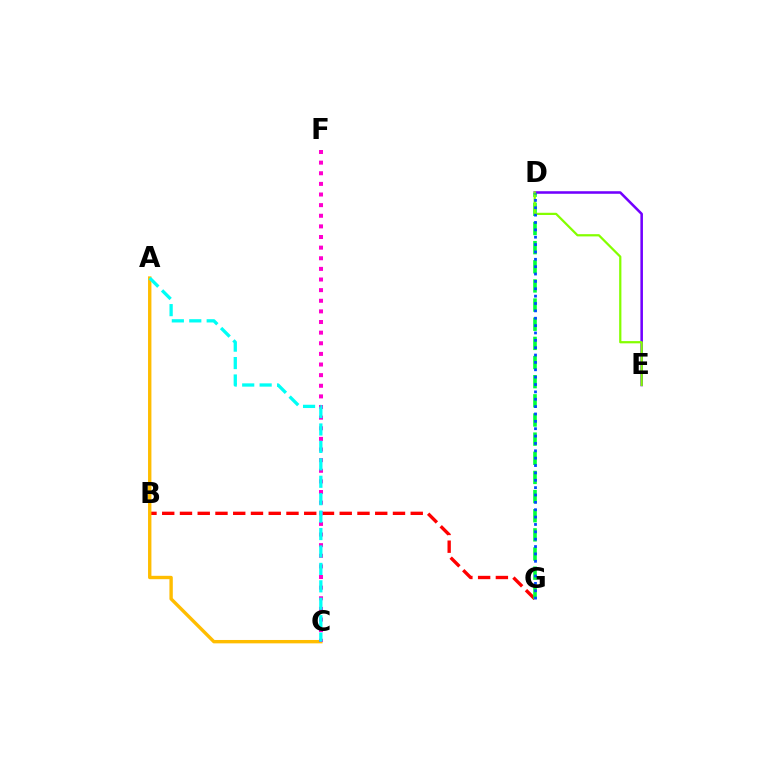{('B', 'G'): [{'color': '#ff0000', 'line_style': 'dashed', 'thickness': 2.41}], ('A', 'C'): [{'color': '#ffbd00', 'line_style': 'solid', 'thickness': 2.43}, {'color': '#00fff6', 'line_style': 'dashed', 'thickness': 2.37}], ('D', 'E'): [{'color': '#7200ff', 'line_style': 'solid', 'thickness': 1.84}, {'color': '#84ff00', 'line_style': 'solid', 'thickness': 1.61}], ('D', 'G'): [{'color': '#00ff39', 'line_style': 'dashed', 'thickness': 2.6}, {'color': '#004bff', 'line_style': 'dotted', 'thickness': 2.0}], ('C', 'F'): [{'color': '#ff00cf', 'line_style': 'dotted', 'thickness': 2.89}]}